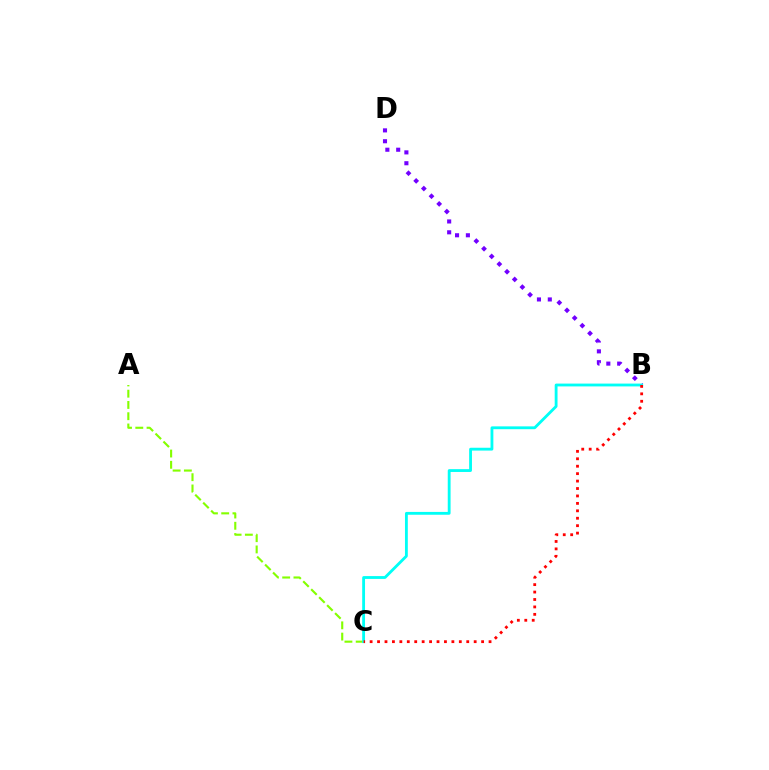{('A', 'C'): [{'color': '#84ff00', 'line_style': 'dashed', 'thickness': 1.53}], ('B', 'D'): [{'color': '#7200ff', 'line_style': 'dotted', 'thickness': 2.95}], ('B', 'C'): [{'color': '#00fff6', 'line_style': 'solid', 'thickness': 2.04}, {'color': '#ff0000', 'line_style': 'dotted', 'thickness': 2.02}]}